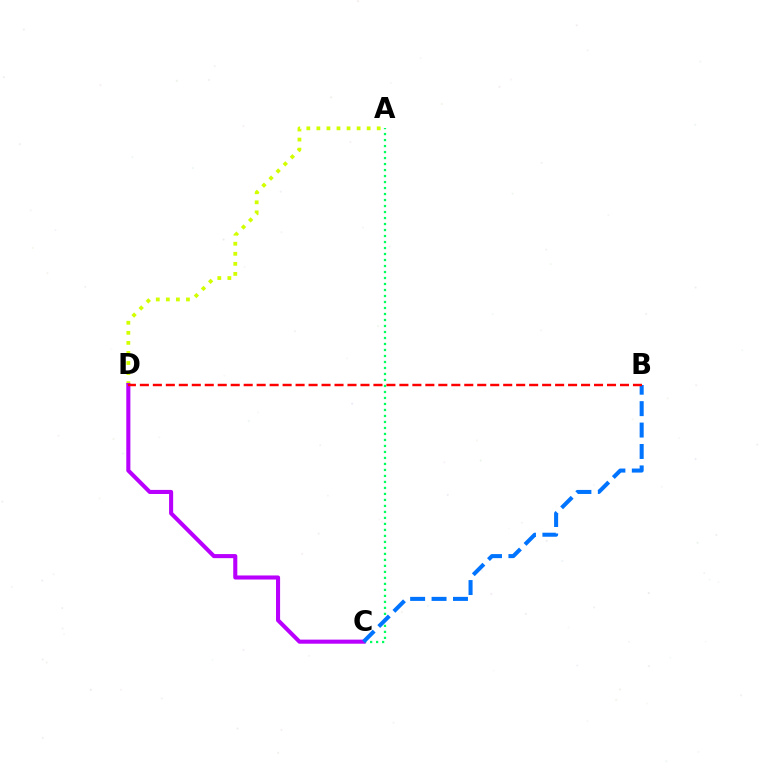{('A', 'D'): [{'color': '#d1ff00', 'line_style': 'dotted', 'thickness': 2.73}], ('A', 'C'): [{'color': '#00ff5c', 'line_style': 'dotted', 'thickness': 1.63}], ('C', 'D'): [{'color': '#b900ff', 'line_style': 'solid', 'thickness': 2.94}], ('B', 'C'): [{'color': '#0074ff', 'line_style': 'dashed', 'thickness': 2.91}], ('B', 'D'): [{'color': '#ff0000', 'line_style': 'dashed', 'thickness': 1.76}]}